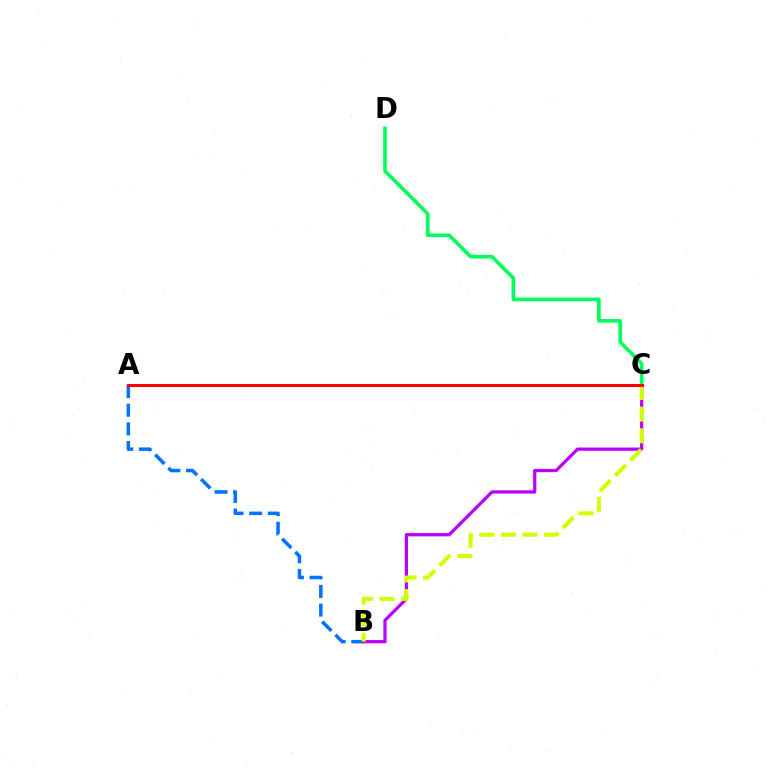{('A', 'B'): [{'color': '#0074ff', 'line_style': 'dashed', 'thickness': 2.54}], ('B', 'C'): [{'color': '#b900ff', 'line_style': 'solid', 'thickness': 2.33}, {'color': '#d1ff00', 'line_style': 'dashed', 'thickness': 2.94}], ('C', 'D'): [{'color': '#00ff5c', 'line_style': 'solid', 'thickness': 2.6}], ('A', 'C'): [{'color': '#ff0000', 'line_style': 'solid', 'thickness': 2.2}]}